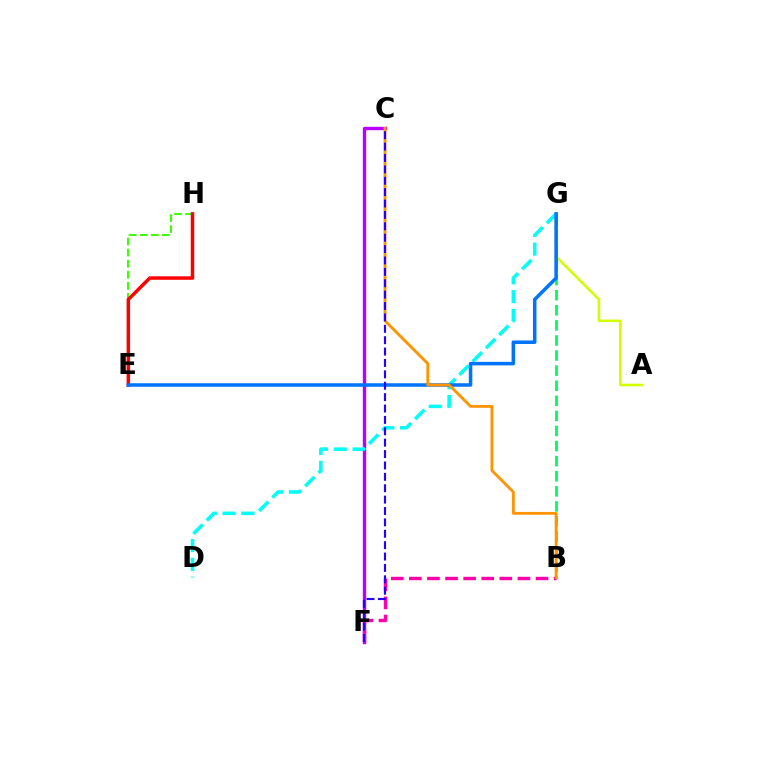{('A', 'G'): [{'color': '#d1ff00', 'line_style': 'solid', 'thickness': 1.86}], ('B', 'G'): [{'color': '#00ff5c', 'line_style': 'dashed', 'thickness': 2.05}], ('C', 'F'): [{'color': '#b900ff', 'line_style': 'solid', 'thickness': 2.43}, {'color': '#2500ff', 'line_style': 'dashed', 'thickness': 1.55}], ('B', 'F'): [{'color': '#ff00ac', 'line_style': 'dashed', 'thickness': 2.46}], ('E', 'H'): [{'color': '#3dff00', 'line_style': 'dashed', 'thickness': 1.51}, {'color': '#ff0000', 'line_style': 'solid', 'thickness': 2.5}], ('D', 'G'): [{'color': '#00fff6', 'line_style': 'dashed', 'thickness': 2.55}], ('E', 'G'): [{'color': '#0074ff', 'line_style': 'solid', 'thickness': 2.53}], ('B', 'C'): [{'color': '#ff9400', 'line_style': 'solid', 'thickness': 2.04}]}